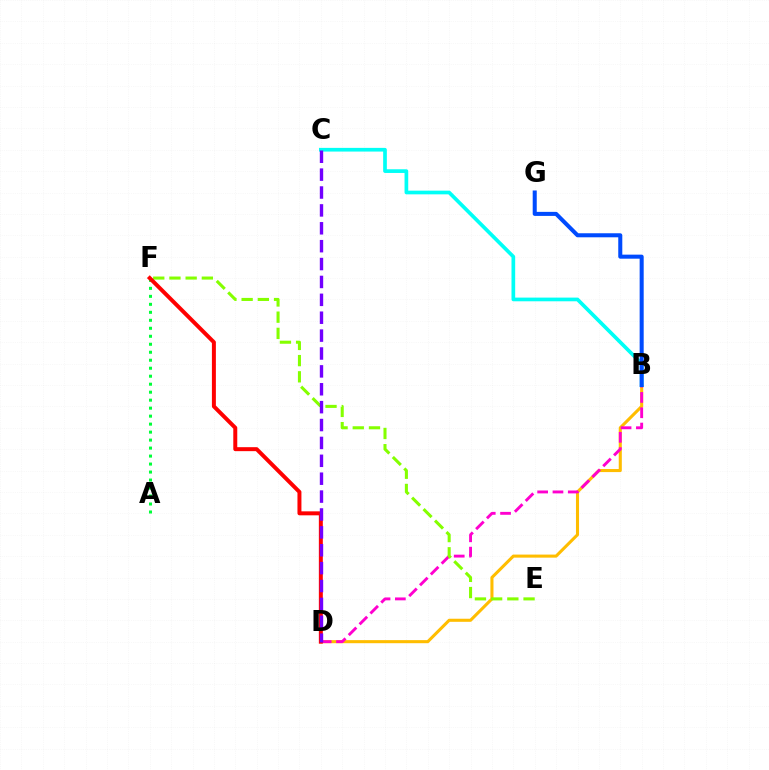{('B', 'D'): [{'color': '#ffbd00', 'line_style': 'solid', 'thickness': 2.21}, {'color': '#ff00cf', 'line_style': 'dashed', 'thickness': 2.08}], ('B', 'C'): [{'color': '#00fff6', 'line_style': 'solid', 'thickness': 2.66}], ('A', 'F'): [{'color': '#00ff39', 'line_style': 'dotted', 'thickness': 2.17}], ('E', 'F'): [{'color': '#84ff00', 'line_style': 'dashed', 'thickness': 2.2}], ('D', 'F'): [{'color': '#ff0000', 'line_style': 'solid', 'thickness': 2.86}], ('C', 'D'): [{'color': '#7200ff', 'line_style': 'dashed', 'thickness': 2.43}], ('B', 'G'): [{'color': '#004bff', 'line_style': 'solid', 'thickness': 2.91}]}